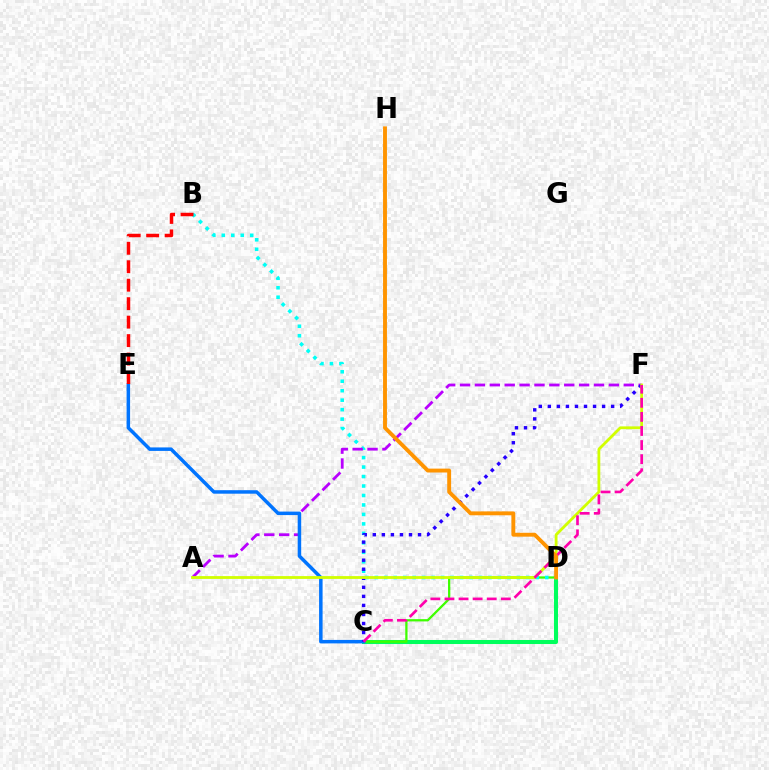{('C', 'D'): [{'color': '#00ff5c', 'line_style': 'solid', 'thickness': 2.91}, {'color': '#3dff00', 'line_style': 'solid', 'thickness': 1.63}], ('B', 'D'): [{'color': '#00fff6', 'line_style': 'dotted', 'thickness': 2.57}], ('A', 'F'): [{'color': '#b900ff', 'line_style': 'dashed', 'thickness': 2.02}, {'color': '#d1ff00', 'line_style': 'solid', 'thickness': 2.02}], ('C', 'E'): [{'color': '#0074ff', 'line_style': 'solid', 'thickness': 2.52}], ('C', 'F'): [{'color': '#2500ff', 'line_style': 'dotted', 'thickness': 2.46}, {'color': '#ff00ac', 'line_style': 'dashed', 'thickness': 1.91}], ('B', 'E'): [{'color': '#ff0000', 'line_style': 'dashed', 'thickness': 2.51}], ('D', 'H'): [{'color': '#ff9400', 'line_style': 'solid', 'thickness': 2.8}]}